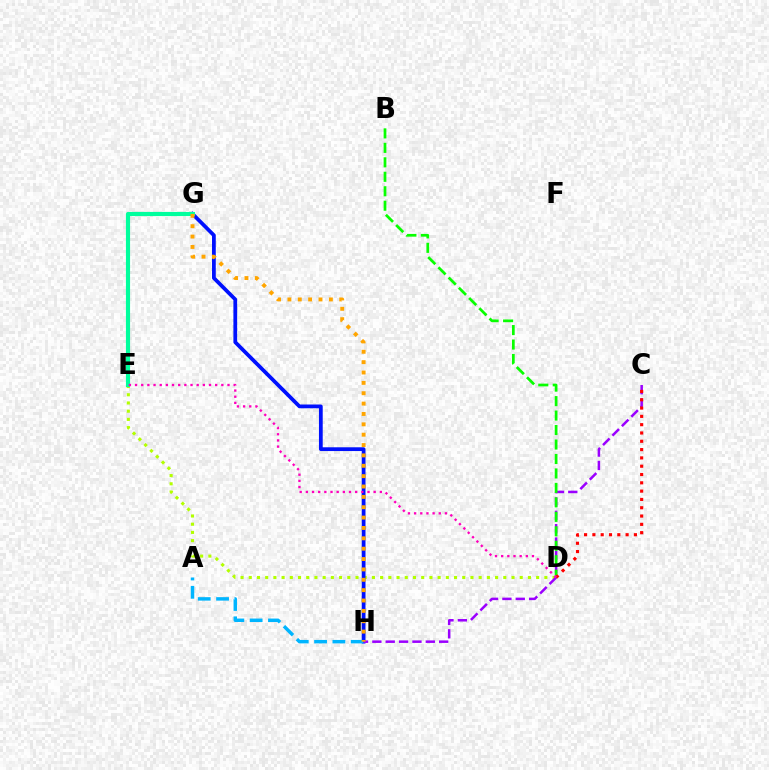{('D', 'E'): [{'color': '#b3ff00', 'line_style': 'dotted', 'thickness': 2.23}, {'color': '#ff00bd', 'line_style': 'dotted', 'thickness': 1.67}], ('G', 'H'): [{'color': '#0010ff', 'line_style': 'solid', 'thickness': 2.71}, {'color': '#ffa500', 'line_style': 'dotted', 'thickness': 2.82}], ('A', 'H'): [{'color': '#00b5ff', 'line_style': 'dashed', 'thickness': 2.49}], ('C', 'H'): [{'color': '#9b00ff', 'line_style': 'dashed', 'thickness': 1.81}], ('B', 'D'): [{'color': '#08ff00', 'line_style': 'dashed', 'thickness': 1.97}], ('E', 'G'): [{'color': '#00ff9d', 'line_style': 'solid', 'thickness': 2.98}], ('C', 'D'): [{'color': '#ff0000', 'line_style': 'dotted', 'thickness': 2.26}]}